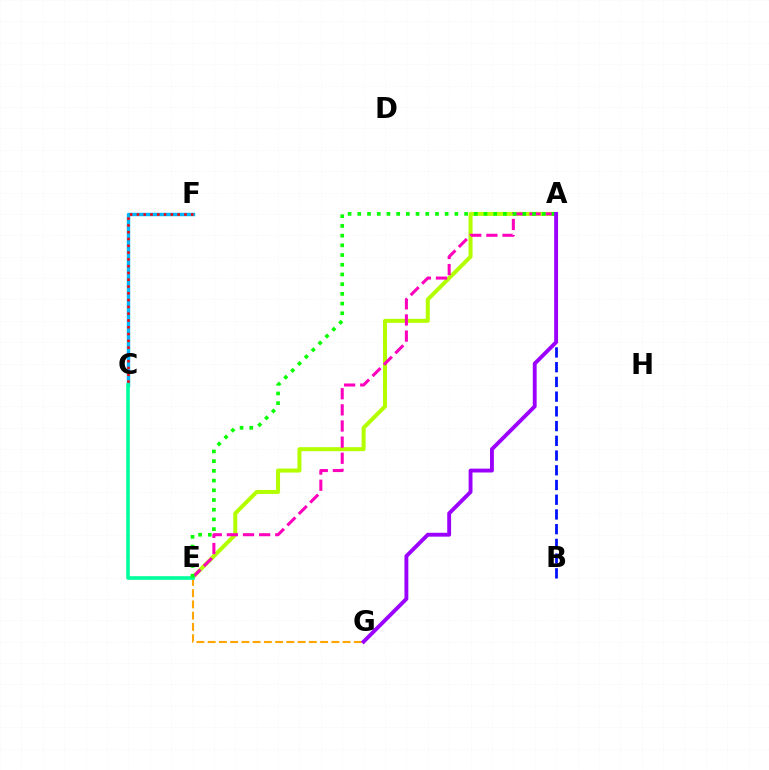{('C', 'F'): [{'color': '#00b5ff', 'line_style': 'solid', 'thickness': 2.47}, {'color': '#ff0000', 'line_style': 'dotted', 'thickness': 1.84}], ('A', 'B'): [{'color': '#0010ff', 'line_style': 'dashed', 'thickness': 2.0}], ('E', 'G'): [{'color': '#ffa500', 'line_style': 'dashed', 'thickness': 1.53}], ('A', 'E'): [{'color': '#b3ff00', 'line_style': 'solid', 'thickness': 2.88}, {'color': '#ff00bd', 'line_style': 'dashed', 'thickness': 2.19}, {'color': '#08ff00', 'line_style': 'dotted', 'thickness': 2.64}], ('C', 'E'): [{'color': '#00ff9d', 'line_style': 'solid', 'thickness': 2.61}], ('A', 'G'): [{'color': '#9b00ff', 'line_style': 'solid', 'thickness': 2.79}]}